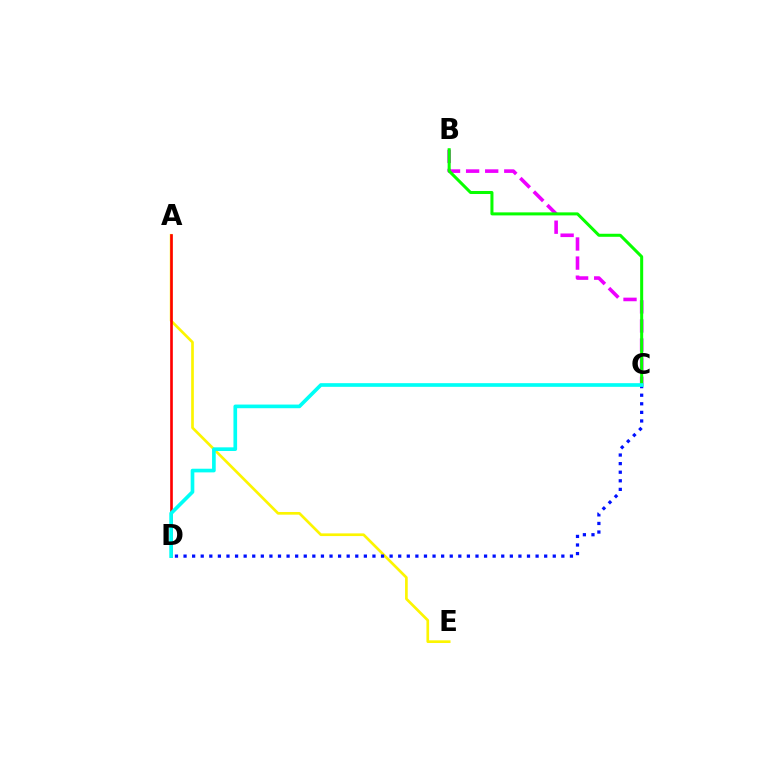{('A', 'E'): [{'color': '#fcf500', 'line_style': 'solid', 'thickness': 1.93}], ('B', 'C'): [{'color': '#ee00ff', 'line_style': 'dashed', 'thickness': 2.59}, {'color': '#08ff00', 'line_style': 'solid', 'thickness': 2.18}], ('C', 'D'): [{'color': '#0010ff', 'line_style': 'dotted', 'thickness': 2.33}, {'color': '#00fff6', 'line_style': 'solid', 'thickness': 2.64}], ('A', 'D'): [{'color': '#ff0000', 'line_style': 'solid', 'thickness': 1.91}]}